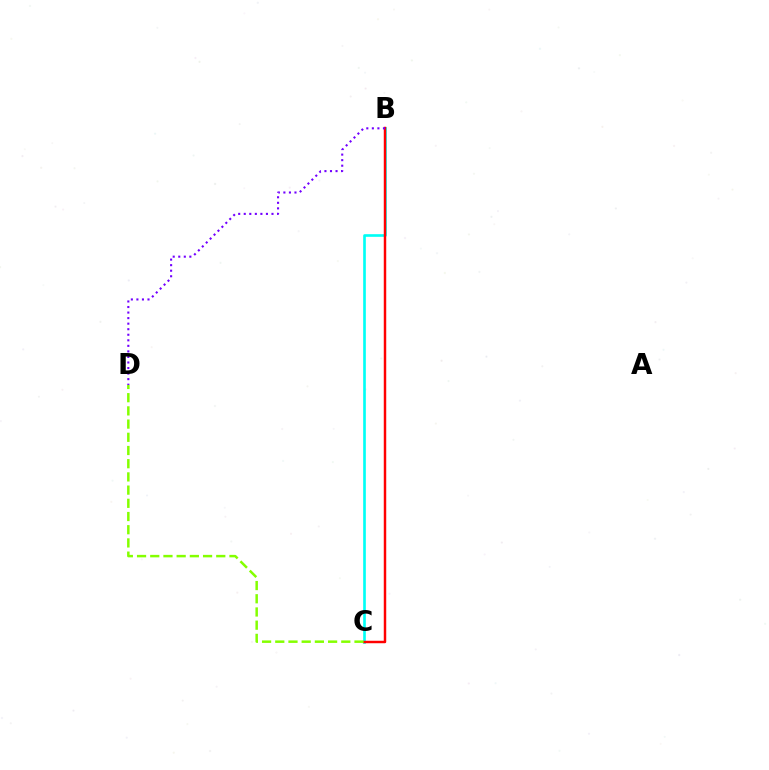{('B', 'C'): [{'color': '#00fff6', 'line_style': 'solid', 'thickness': 1.91}, {'color': '#ff0000', 'line_style': 'solid', 'thickness': 1.77}], ('B', 'D'): [{'color': '#7200ff', 'line_style': 'dotted', 'thickness': 1.51}], ('C', 'D'): [{'color': '#84ff00', 'line_style': 'dashed', 'thickness': 1.79}]}